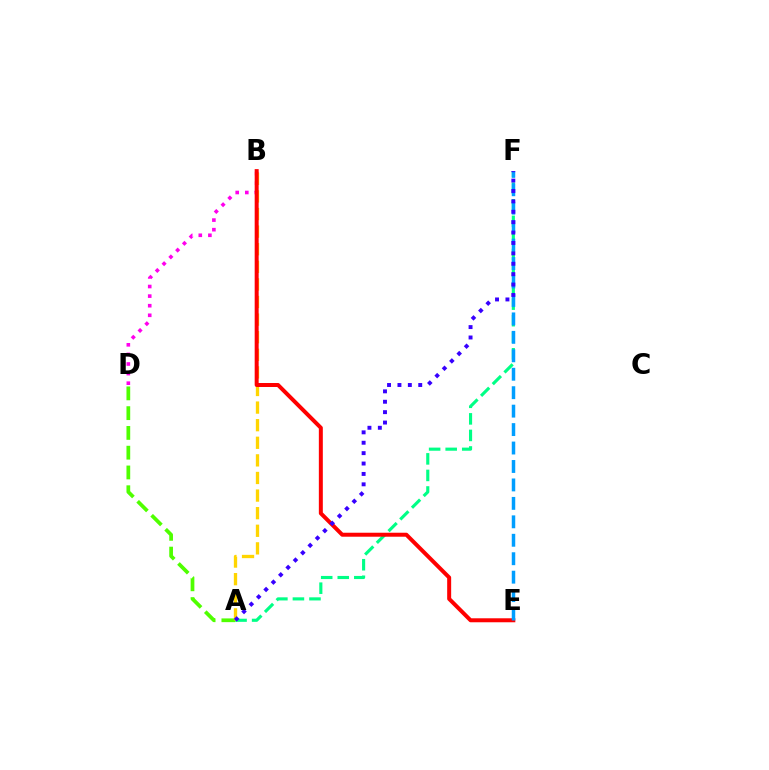{('A', 'F'): [{'color': '#00ff86', 'line_style': 'dashed', 'thickness': 2.25}, {'color': '#3700ff', 'line_style': 'dotted', 'thickness': 2.82}], ('B', 'D'): [{'color': '#ff00ed', 'line_style': 'dotted', 'thickness': 2.61}], ('A', 'D'): [{'color': '#4fff00', 'line_style': 'dashed', 'thickness': 2.69}], ('A', 'B'): [{'color': '#ffd500', 'line_style': 'dashed', 'thickness': 2.39}], ('B', 'E'): [{'color': '#ff0000', 'line_style': 'solid', 'thickness': 2.87}], ('E', 'F'): [{'color': '#009eff', 'line_style': 'dashed', 'thickness': 2.51}]}